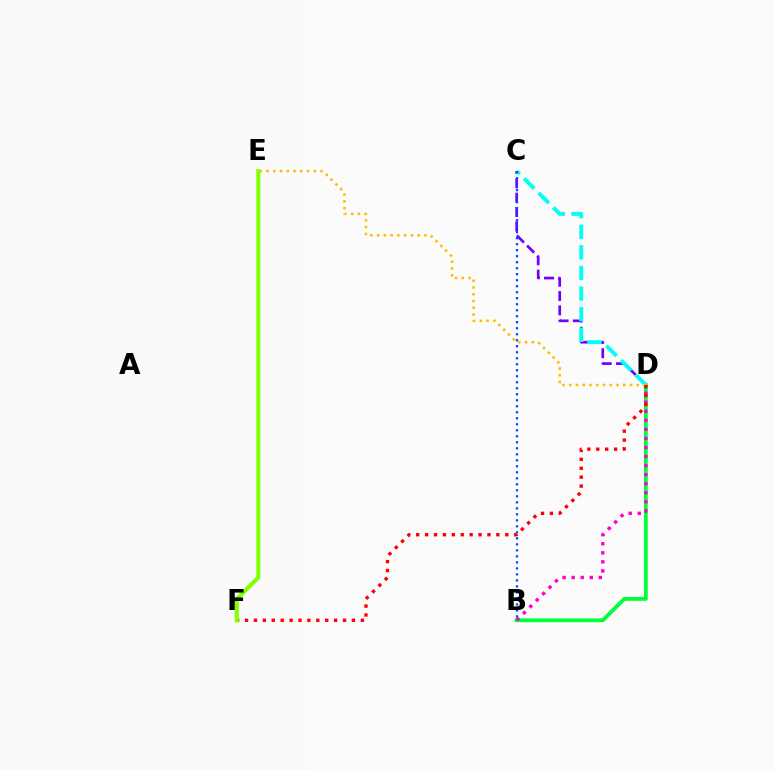{('C', 'D'): [{'color': '#7200ff', 'line_style': 'dashed', 'thickness': 1.95}, {'color': '#00fff6', 'line_style': 'dashed', 'thickness': 2.8}], ('B', 'D'): [{'color': '#00ff39', 'line_style': 'solid', 'thickness': 2.75}, {'color': '#ff00cf', 'line_style': 'dotted', 'thickness': 2.46}], ('D', 'E'): [{'color': '#ffbd00', 'line_style': 'dotted', 'thickness': 1.84}], ('D', 'F'): [{'color': '#ff0000', 'line_style': 'dotted', 'thickness': 2.42}], ('E', 'F'): [{'color': '#84ff00', 'line_style': 'solid', 'thickness': 2.96}], ('B', 'C'): [{'color': '#004bff', 'line_style': 'dotted', 'thickness': 1.63}]}